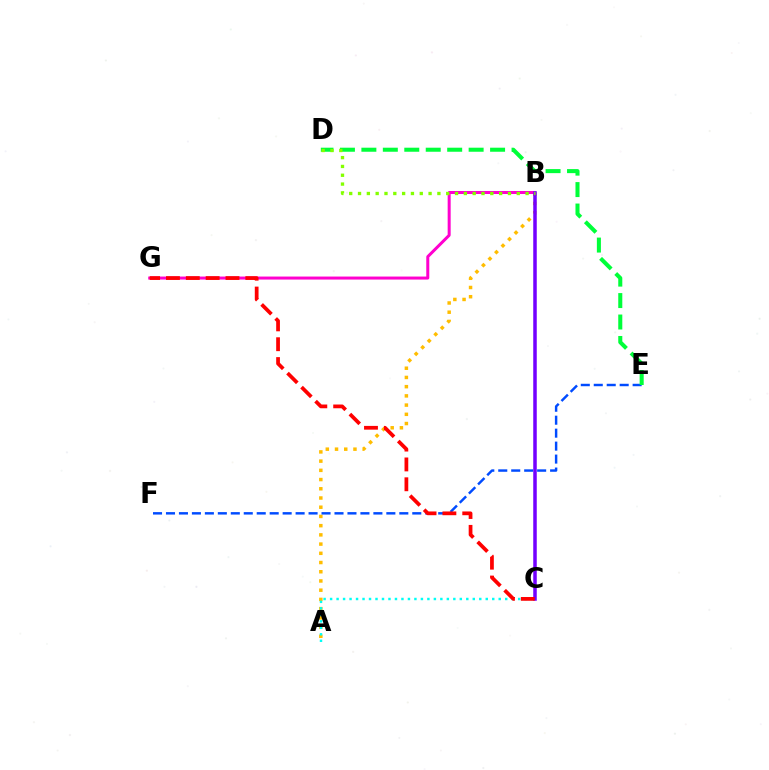{('A', 'B'): [{'color': '#ffbd00', 'line_style': 'dotted', 'thickness': 2.5}], ('E', 'F'): [{'color': '#004bff', 'line_style': 'dashed', 'thickness': 1.76}], ('A', 'C'): [{'color': '#00fff6', 'line_style': 'dotted', 'thickness': 1.76}], ('D', 'E'): [{'color': '#00ff39', 'line_style': 'dashed', 'thickness': 2.91}], ('B', 'G'): [{'color': '#ff00cf', 'line_style': 'solid', 'thickness': 2.17}], ('B', 'C'): [{'color': '#7200ff', 'line_style': 'solid', 'thickness': 2.53}], ('B', 'D'): [{'color': '#84ff00', 'line_style': 'dotted', 'thickness': 2.4}], ('C', 'G'): [{'color': '#ff0000', 'line_style': 'dashed', 'thickness': 2.7}]}